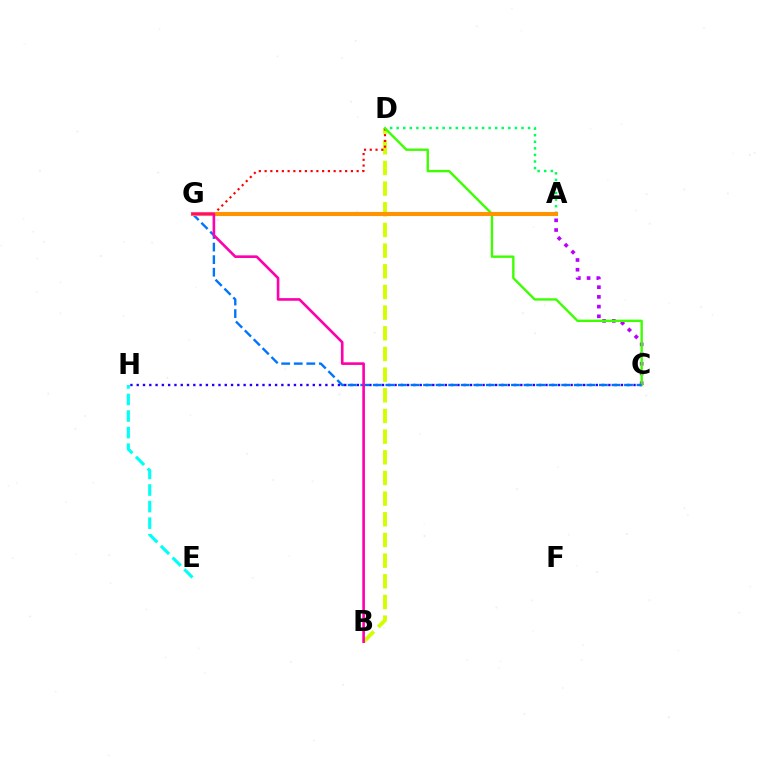{('B', 'D'): [{'color': '#d1ff00', 'line_style': 'dashed', 'thickness': 2.81}], ('A', 'D'): [{'color': '#00ff5c', 'line_style': 'dotted', 'thickness': 1.78}], ('D', 'G'): [{'color': '#ff0000', 'line_style': 'dotted', 'thickness': 1.56}], ('C', 'H'): [{'color': '#2500ff', 'line_style': 'dotted', 'thickness': 1.71}], ('E', 'H'): [{'color': '#00fff6', 'line_style': 'dashed', 'thickness': 2.25}], ('A', 'C'): [{'color': '#b900ff', 'line_style': 'dotted', 'thickness': 2.64}], ('C', 'D'): [{'color': '#3dff00', 'line_style': 'solid', 'thickness': 1.71}], ('C', 'G'): [{'color': '#0074ff', 'line_style': 'dashed', 'thickness': 1.71}], ('A', 'G'): [{'color': '#ff9400', 'line_style': 'solid', 'thickness': 2.96}], ('B', 'G'): [{'color': '#ff00ac', 'line_style': 'solid', 'thickness': 1.89}]}